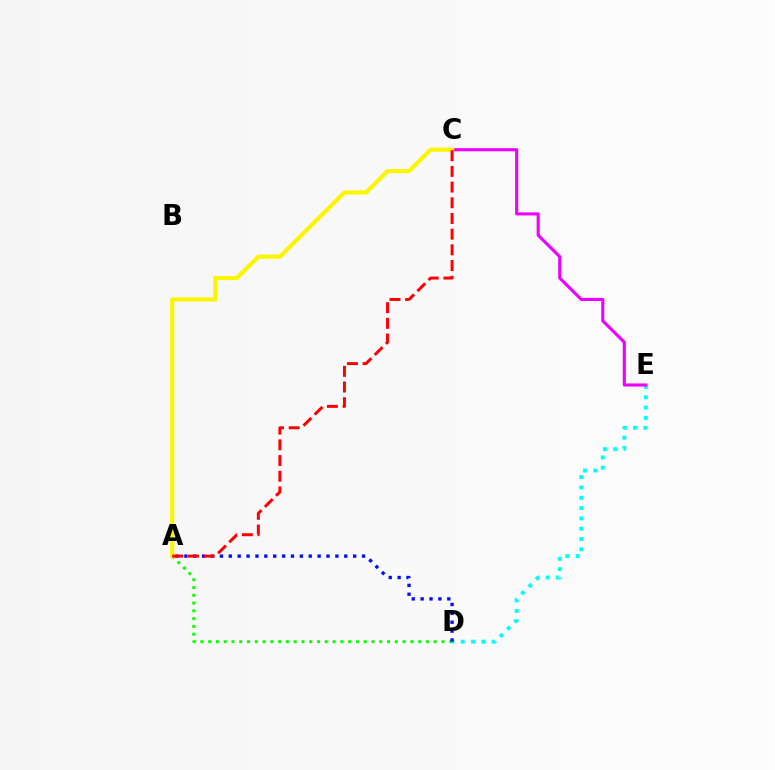{('A', 'D'): [{'color': '#08ff00', 'line_style': 'dotted', 'thickness': 2.11}, {'color': '#0010ff', 'line_style': 'dotted', 'thickness': 2.41}], ('D', 'E'): [{'color': '#00fff6', 'line_style': 'dotted', 'thickness': 2.8}], ('C', 'E'): [{'color': '#ee00ff', 'line_style': 'solid', 'thickness': 2.23}], ('A', 'C'): [{'color': '#fcf500', 'line_style': 'solid', 'thickness': 3.0}, {'color': '#ff0000', 'line_style': 'dashed', 'thickness': 2.13}]}